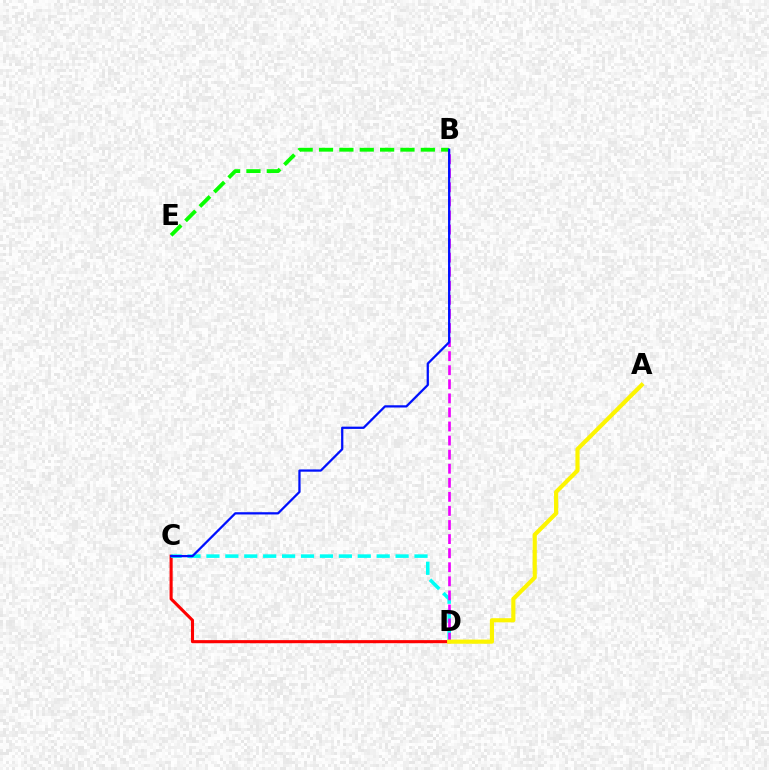{('C', 'D'): [{'color': '#ff0000', 'line_style': 'solid', 'thickness': 2.22}, {'color': '#00fff6', 'line_style': 'dashed', 'thickness': 2.57}], ('B', 'E'): [{'color': '#08ff00', 'line_style': 'dashed', 'thickness': 2.77}], ('B', 'D'): [{'color': '#ee00ff', 'line_style': 'dashed', 'thickness': 1.91}], ('B', 'C'): [{'color': '#0010ff', 'line_style': 'solid', 'thickness': 1.62}], ('A', 'D'): [{'color': '#fcf500', 'line_style': 'solid', 'thickness': 2.99}]}